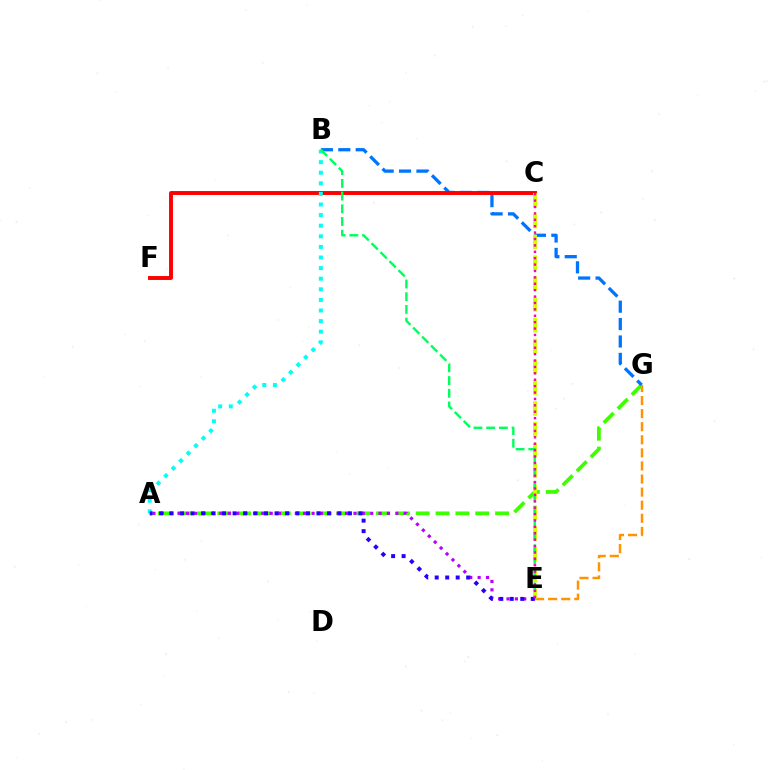{('A', 'G'): [{'color': '#3dff00', 'line_style': 'dashed', 'thickness': 2.69}], ('B', 'G'): [{'color': '#0074ff', 'line_style': 'dashed', 'thickness': 2.36}], ('C', 'F'): [{'color': '#ff0000', 'line_style': 'solid', 'thickness': 2.83}], ('A', 'B'): [{'color': '#00fff6', 'line_style': 'dotted', 'thickness': 2.88}], ('E', 'G'): [{'color': '#ff9400', 'line_style': 'dashed', 'thickness': 1.78}], ('C', 'E'): [{'color': '#d1ff00', 'line_style': 'dashed', 'thickness': 2.83}, {'color': '#ff00ac', 'line_style': 'dotted', 'thickness': 1.74}], ('B', 'E'): [{'color': '#00ff5c', 'line_style': 'dashed', 'thickness': 1.73}], ('A', 'E'): [{'color': '#b900ff', 'line_style': 'dotted', 'thickness': 2.28}, {'color': '#2500ff', 'line_style': 'dotted', 'thickness': 2.85}]}